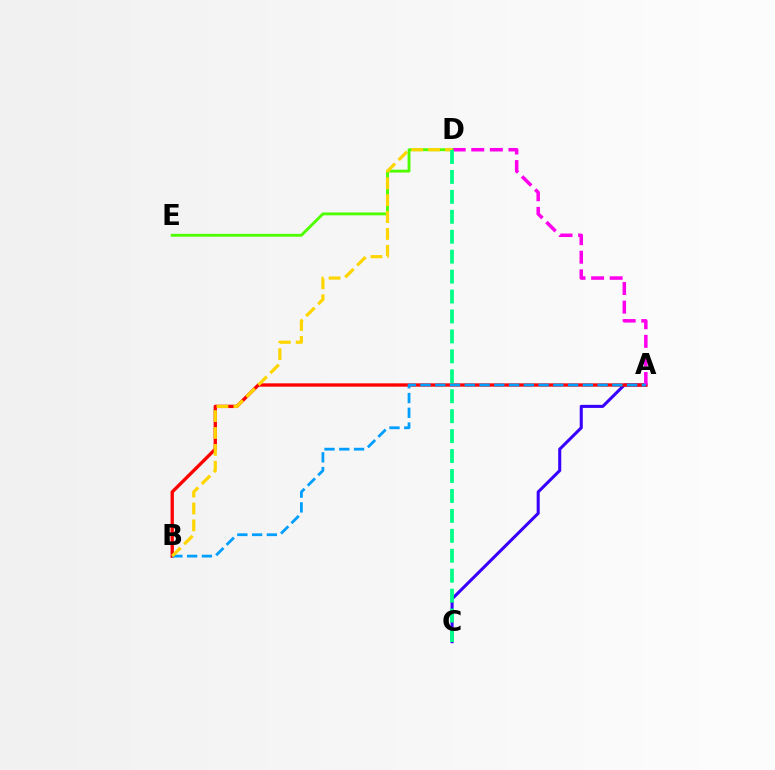{('A', 'C'): [{'color': '#3700ff', 'line_style': 'solid', 'thickness': 2.2}], ('A', 'B'): [{'color': '#ff0000', 'line_style': 'solid', 'thickness': 2.4}, {'color': '#009eff', 'line_style': 'dashed', 'thickness': 2.0}], ('A', 'D'): [{'color': '#ff00ed', 'line_style': 'dashed', 'thickness': 2.52}], ('D', 'E'): [{'color': '#4fff00', 'line_style': 'solid', 'thickness': 2.07}], ('B', 'D'): [{'color': '#ffd500', 'line_style': 'dashed', 'thickness': 2.29}], ('C', 'D'): [{'color': '#00ff86', 'line_style': 'dashed', 'thickness': 2.71}]}